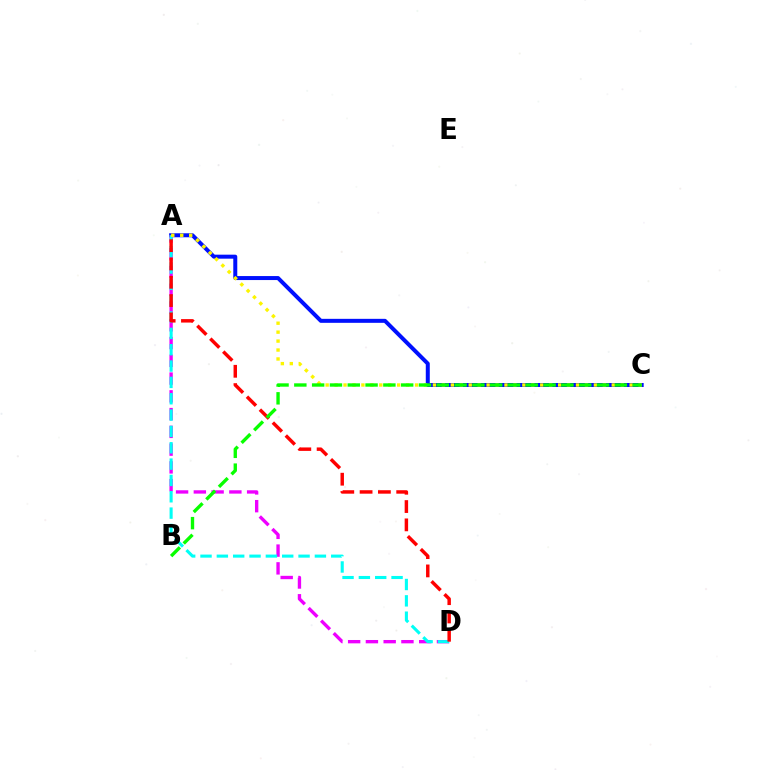{('A', 'C'): [{'color': '#0010ff', 'line_style': 'solid', 'thickness': 2.88}, {'color': '#fcf500', 'line_style': 'dotted', 'thickness': 2.43}], ('A', 'D'): [{'color': '#ee00ff', 'line_style': 'dashed', 'thickness': 2.41}, {'color': '#00fff6', 'line_style': 'dashed', 'thickness': 2.22}, {'color': '#ff0000', 'line_style': 'dashed', 'thickness': 2.49}], ('B', 'C'): [{'color': '#08ff00', 'line_style': 'dashed', 'thickness': 2.42}]}